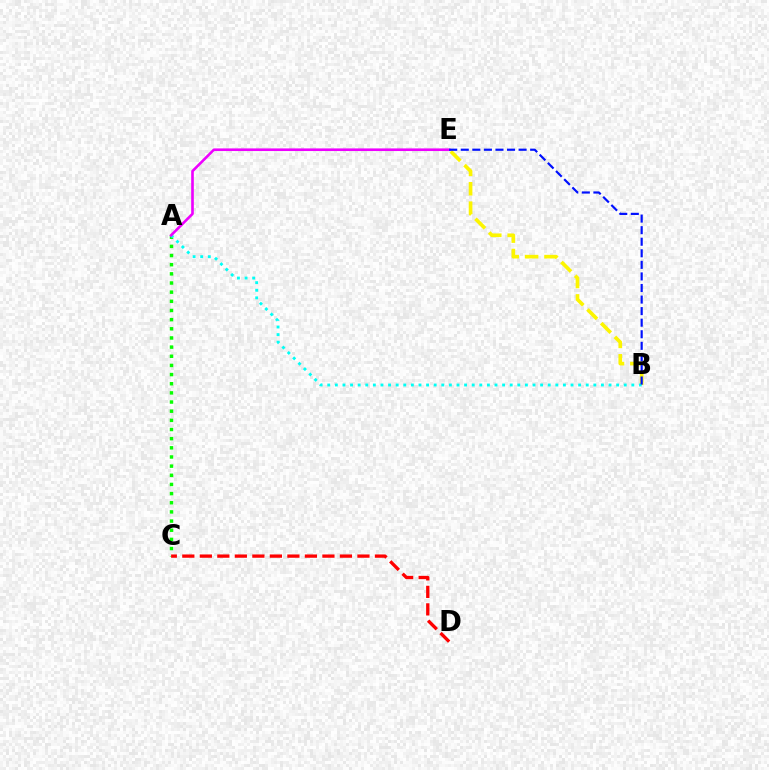{('B', 'E'): [{'color': '#fcf500', 'line_style': 'dashed', 'thickness': 2.64}, {'color': '#0010ff', 'line_style': 'dashed', 'thickness': 1.57}], ('A', 'C'): [{'color': '#08ff00', 'line_style': 'dotted', 'thickness': 2.49}], ('A', 'B'): [{'color': '#00fff6', 'line_style': 'dotted', 'thickness': 2.07}], ('A', 'E'): [{'color': '#ee00ff', 'line_style': 'solid', 'thickness': 1.89}], ('C', 'D'): [{'color': '#ff0000', 'line_style': 'dashed', 'thickness': 2.38}]}